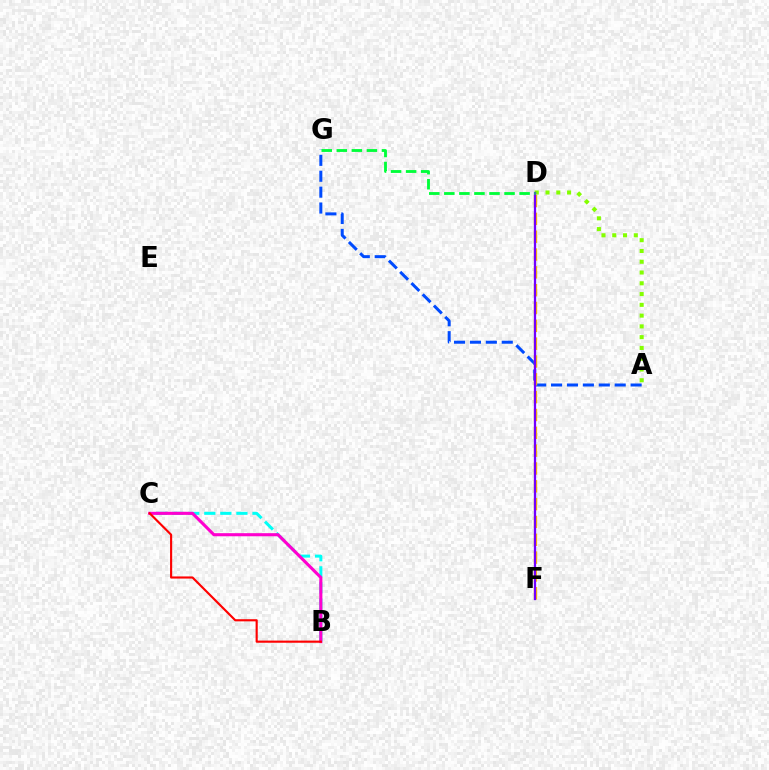{('B', 'C'): [{'color': '#00fff6', 'line_style': 'dashed', 'thickness': 2.18}, {'color': '#ff00cf', 'line_style': 'solid', 'thickness': 2.23}, {'color': '#ff0000', 'line_style': 'solid', 'thickness': 1.54}], ('A', 'G'): [{'color': '#004bff', 'line_style': 'dashed', 'thickness': 2.16}], ('A', 'D'): [{'color': '#84ff00', 'line_style': 'dotted', 'thickness': 2.93}], ('D', 'F'): [{'color': '#ffbd00', 'line_style': 'dashed', 'thickness': 2.42}, {'color': '#7200ff', 'line_style': 'solid', 'thickness': 1.64}], ('D', 'G'): [{'color': '#00ff39', 'line_style': 'dashed', 'thickness': 2.04}]}